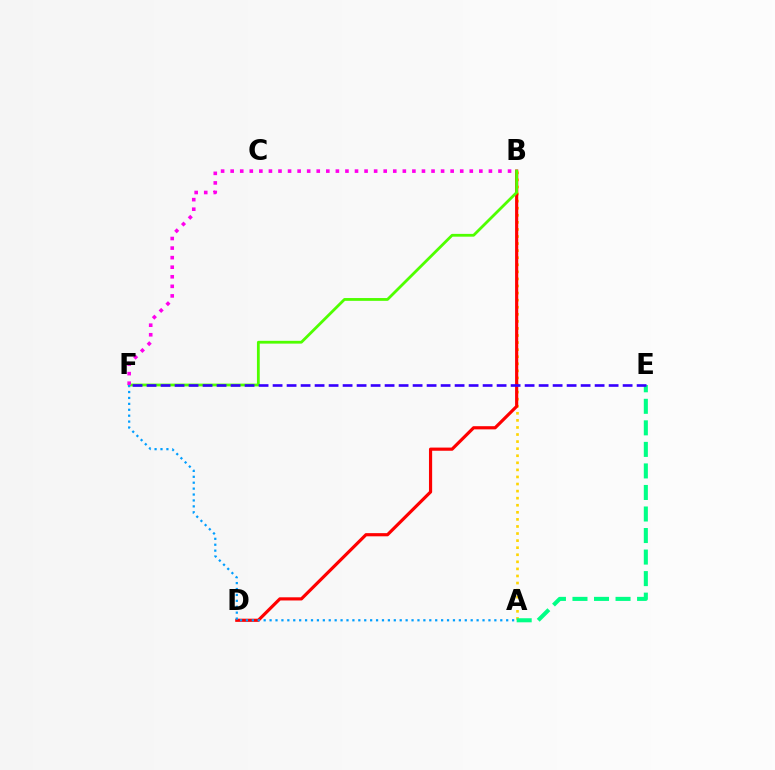{('A', 'B'): [{'color': '#ffd500', 'line_style': 'dotted', 'thickness': 1.92}], ('A', 'E'): [{'color': '#00ff86', 'line_style': 'dashed', 'thickness': 2.93}], ('B', 'D'): [{'color': '#ff0000', 'line_style': 'solid', 'thickness': 2.28}], ('B', 'F'): [{'color': '#4fff00', 'line_style': 'solid', 'thickness': 2.01}, {'color': '#ff00ed', 'line_style': 'dotted', 'thickness': 2.6}], ('E', 'F'): [{'color': '#3700ff', 'line_style': 'dashed', 'thickness': 1.9}], ('A', 'F'): [{'color': '#009eff', 'line_style': 'dotted', 'thickness': 1.61}]}